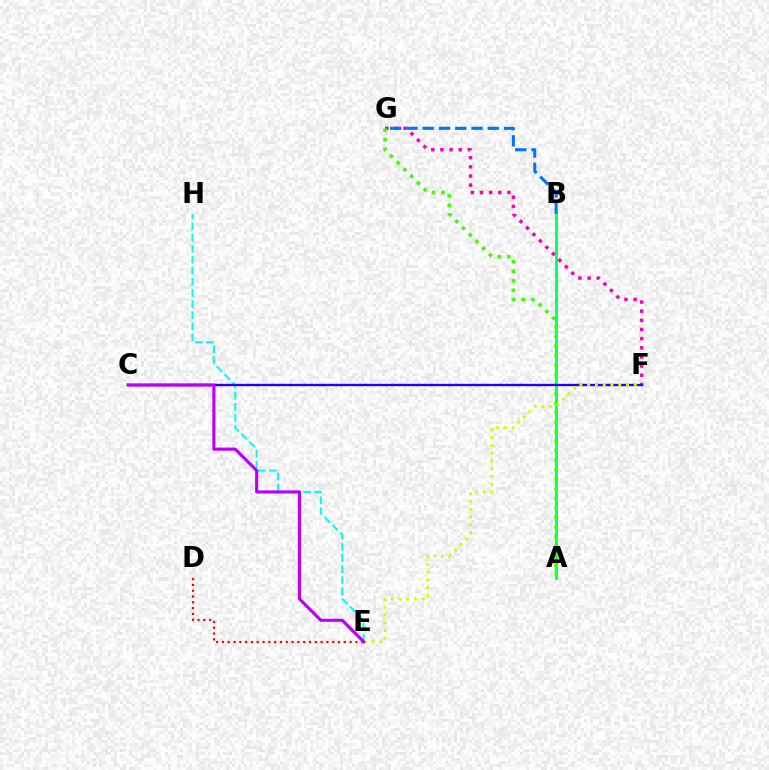{('E', 'H'): [{'color': '#00fff6', 'line_style': 'dashed', 'thickness': 1.51}], ('A', 'B'): [{'color': '#00ff5c', 'line_style': 'solid', 'thickness': 2.01}], ('F', 'G'): [{'color': '#ff00ac', 'line_style': 'dotted', 'thickness': 2.49}], ('D', 'E'): [{'color': '#ff0000', 'line_style': 'dotted', 'thickness': 1.58}], ('A', 'G'): [{'color': '#3dff00', 'line_style': 'dotted', 'thickness': 2.59}], ('C', 'F'): [{'color': '#ff9400', 'line_style': 'dotted', 'thickness': 1.73}, {'color': '#2500ff', 'line_style': 'solid', 'thickness': 1.66}], ('B', 'G'): [{'color': '#0074ff', 'line_style': 'dashed', 'thickness': 2.21}], ('E', 'F'): [{'color': '#d1ff00', 'line_style': 'dotted', 'thickness': 2.11}], ('C', 'E'): [{'color': '#b900ff', 'line_style': 'solid', 'thickness': 2.25}]}